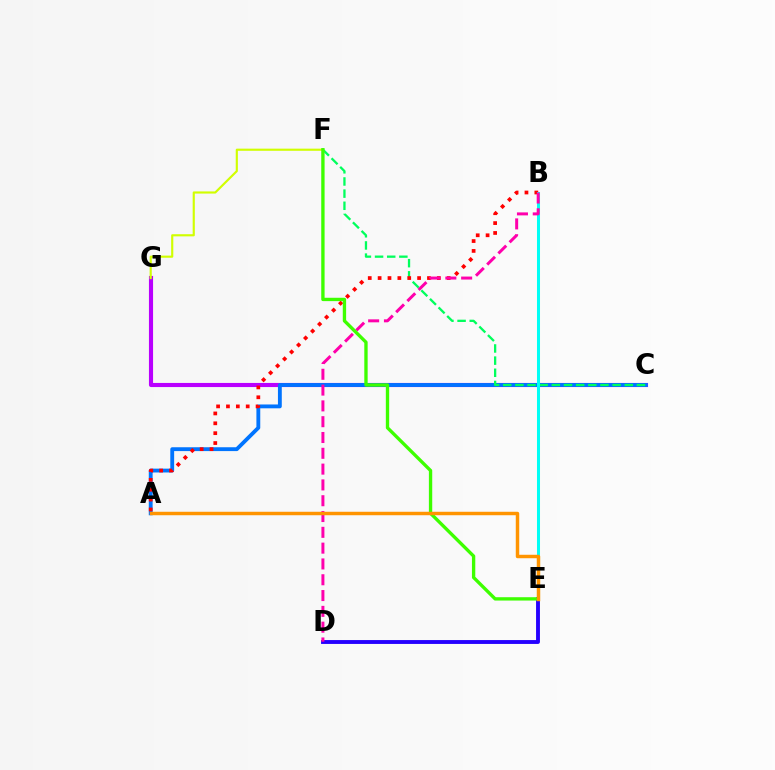{('C', 'G'): [{'color': '#b900ff', 'line_style': 'solid', 'thickness': 2.96}], ('A', 'C'): [{'color': '#0074ff', 'line_style': 'solid', 'thickness': 2.77}], ('C', 'F'): [{'color': '#00ff5c', 'line_style': 'dashed', 'thickness': 1.65}], ('F', 'G'): [{'color': '#d1ff00', 'line_style': 'solid', 'thickness': 1.55}], ('D', 'E'): [{'color': '#2500ff', 'line_style': 'solid', 'thickness': 2.79}], ('A', 'B'): [{'color': '#ff0000', 'line_style': 'dotted', 'thickness': 2.68}], ('B', 'E'): [{'color': '#00fff6', 'line_style': 'solid', 'thickness': 2.18}], ('B', 'D'): [{'color': '#ff00ac', 'line_style': 'dashed', 'thickness': 2.15}], ('E', 'F'): [{'color': '#3dff00', 'line_style': 'solid', 'thickness': 2.41}], ('A', 'E'): [{'color': '#ff9400', 'line_style': 'solid', 'thickness': 2.49}]}